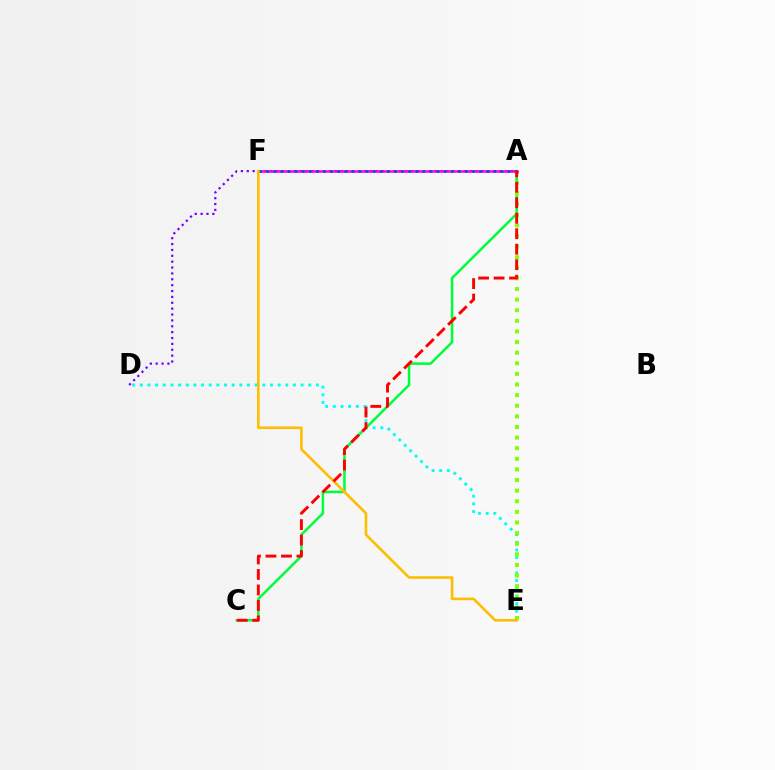{('D', 'E'): [{'color': '#00fff6', 'line_style': 'dotted', 'thickness': 2.08}], ('A', 'D'): [{'color': '#7200ff', 'line_style': 'dotted', 'thickness': 1.6}], ('A', 'C'): [{'color': '#00ff39', 'line_style': 'solid', 'thickness': 1.82}, {'color': '#ff0000', 'line_style': 'dashed', 'thickness': 2.1}], ('A', 'E'): [{'color': '#84ff00', 'line_style': 'dotted', 'thickness': 2.88}], ('A', 'F'): [{'color': '#ff00cf', 'line_style': 'solid', 'thickness': 1.8}, {'color': '#004bff', 'line_style': 'dotted', 'thickness': 1.93}], ('E', 'F'): [{'color': '#ffbd00', 'line_style': 'solid', 'thickness': 1.87}]}